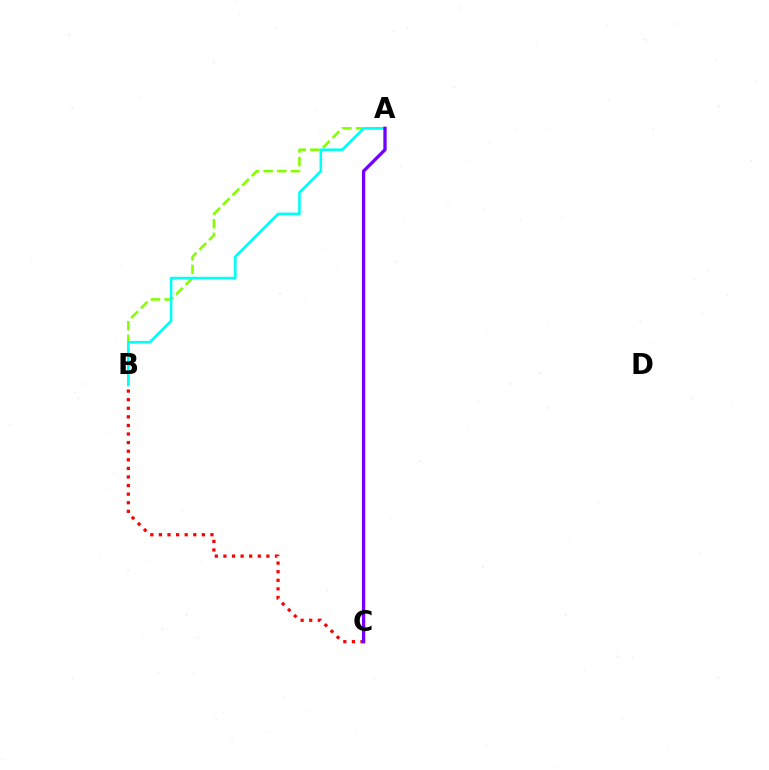{('A', 'B'): [{'color': '#84ff00', 'line_style': 'dashed', 'thickness': 1.85}, {'color': '#00fff6', 'line_style': 'solid', 'thickness': 1.88}], ('B', 'C'): [{'color': '#ff0000', 'line_style': 'dotted', 'thickness': 2.33}], ('A', 'C'): [{'color': '#7200ff', 'line_style': 'solid', 'thickness': 2.37}]}